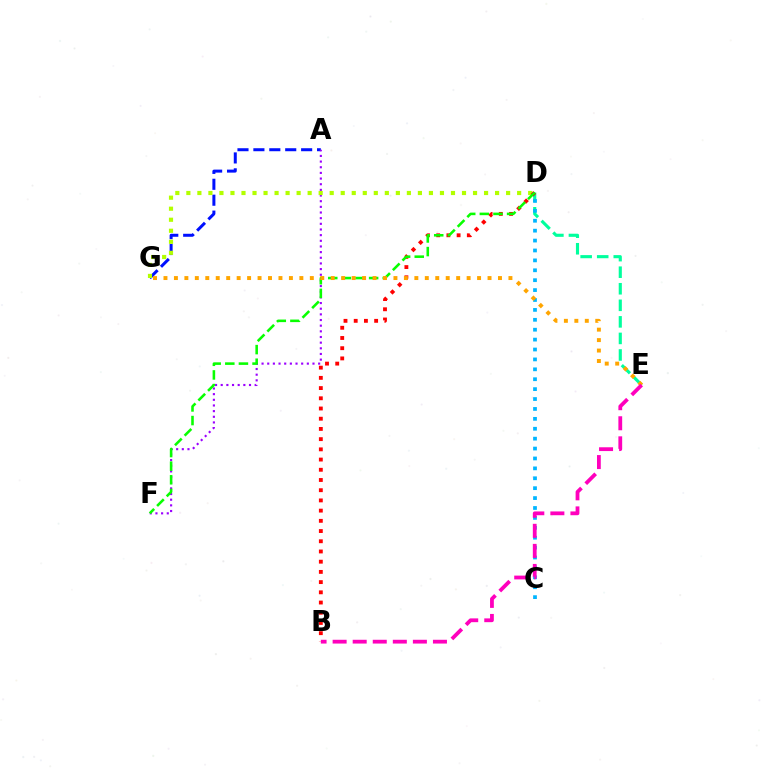{('A', 'G'): [{'color': '#0010ff', 'line_style': 'dashed', 'thickness': 2.16}], ('A', 'F'): [{'color': '#9b00ff', 'line_style': 'dotted', 'thickness': 1.54}], ('D', 'G'): [{'color': '#b3ff00', 'line_style': 'dotted', 'thickness': 3.0}], ('D', 'E'): [{'color': '#00ff9d', 'line_style': 'dashed', 'thickness': 2.25}], ('C', 'D'): [{'color': '#00b5ff', 'line_style': 'dotted', 'thickness': 2.69}], ('B', 'D'): [{'color': '#ff0000', 'line_style': 'dotted', 'thickness': 2.77}], ('D', 'F'): [{'color': '#08ff00', 'line_style': 'dashed', 'thickness': 1.85}], ('E', 'G'): [{'color': '#ffa500', 'line_style': 'dotted', 'thickness': 2.84}], ('B', 'E'): [{'color': '#ff00bd', 'line_style': 'dashed', 'thickness': 2.73}]}